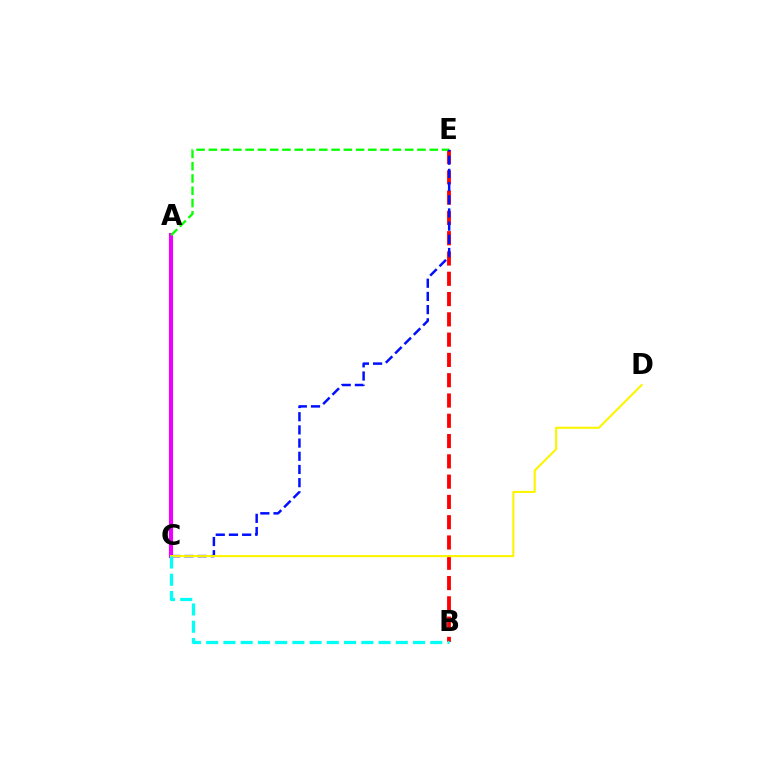{('B', 'E'): [{'color': '#ff0000', 'line_style': 'dashed', 'thickness': 2.76}], ('A', 'C'): [{'color': '#ee00ff', 'line_style': 'solid', 'thickness': 2.97}], ('A', 'E'): [{'color': '#08ff00', 'line_style': 'dashed', 'thickness': 1.67}], ('C', 'E'): [{'color': '#0010ff', 'line_style': 'dashed', 'thickness': 1.79}], ('C', 'D'): [{'color': '#fcf500', 'line_style': 'solid', 'thickness': 1.51}], ('B', 'C'): [{'color': '#00fff6', 'line_style': 'dashed', 'thickness': 2.34}]}